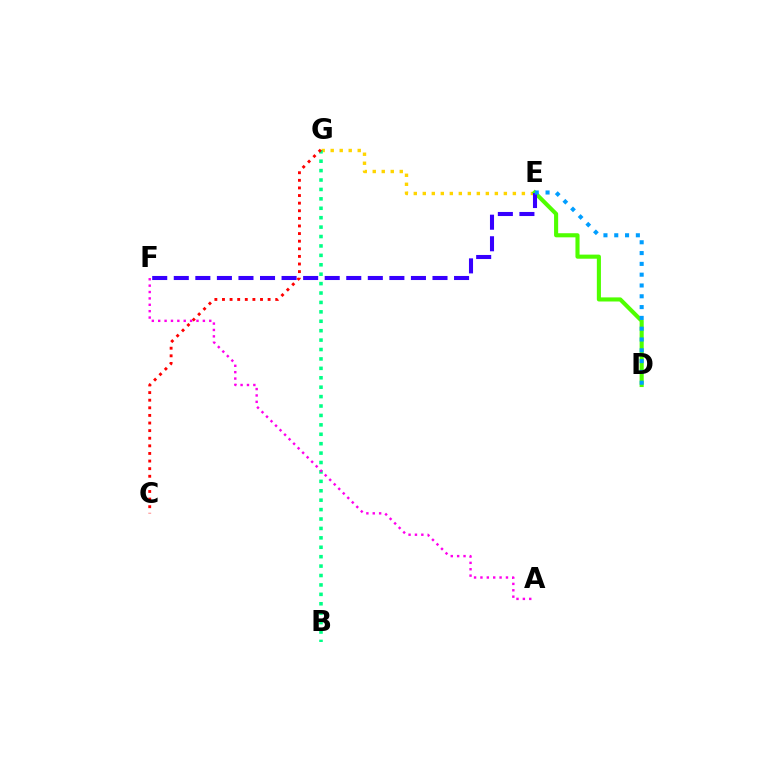{('E', 'G'): [{'color': '#ffd500', 'line_style': 'dotted', 'thickness': 2.45}], ('D', 'E'): [{'color': '#4fff00', 'line_style': 'solid', 'thickness': 2.95}, {'color': '#009eff', 'line_style': 'dotted', 'thickness': 2.93}], ('E', 'F'): [{'color': '#3700ff', 'line_style': 'dashed', 'thickness': 2.93}], ('B', 'G'): [{'color': '#00ff86', 'line_style': 'dotted', 'thickness': 2.56}], ('A', 'F'): [{'color': '#ff00ed', 'line_style': 'dotted', 'thickness': 1.73}], ('C', 'G'): [{'color': '#ff0000', 'line_style': 'dotted', 'thickness': 2.07}]}